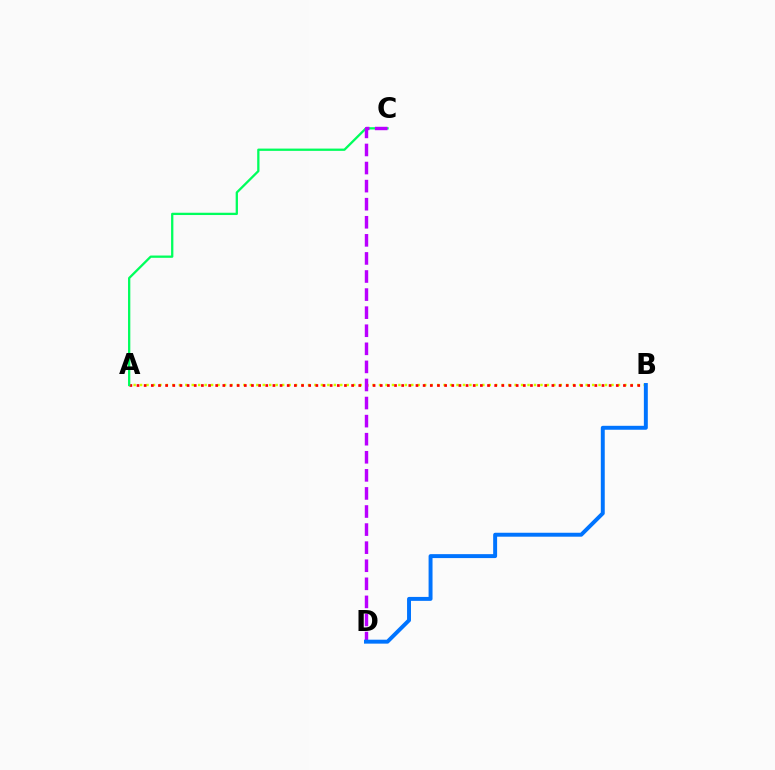{('A', 'B'): [{'color': '#d1ff00', 'line_style': 'dotted', 'thickness': 1.75}, {'color': '#ff0000', 'line_style': 'dotted', 'thickness': 1.94}], ('A', 'C'): [{'color': '#00ff5c', 'line_style': 'solid', 'thickness': 1.65}], ('C', 'D'): [{'color': '#b900ff', 'line_style': 'dashed', 'thickness': 2.46}], ('B', 'D'): [{'color': '#0074ff', 'line_style': 'solid', 'thickness': 2.84}]}